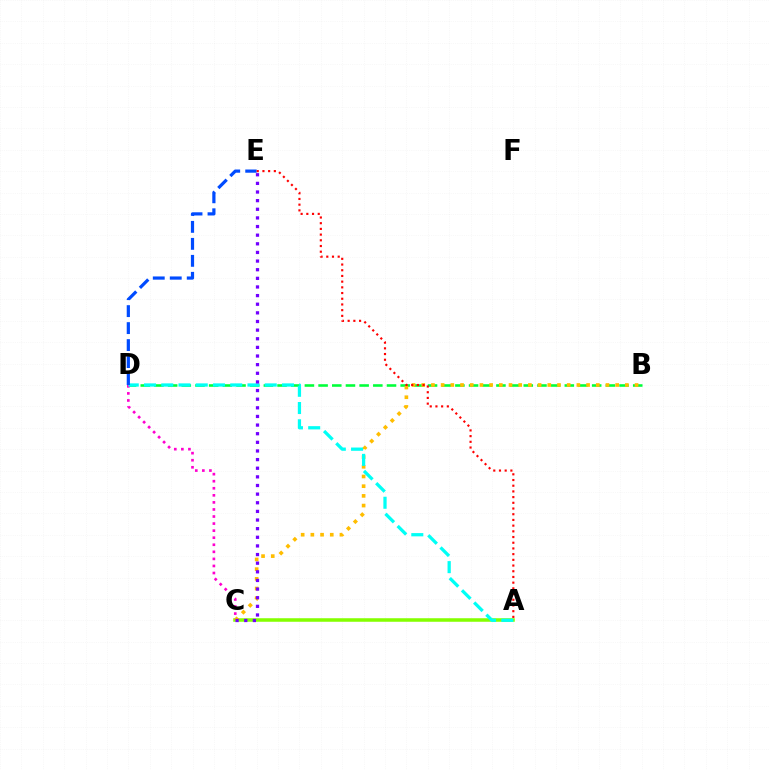{('B', 'D'): [{'color': '#00ff39', 'line_style': 'dashed', 'thickness': 1.86}], ('C', 'D'): [{'color': '#ff00cf', 'line_style': 'dotted', 'thickness': 1.92}], ('A', 'C'): [{'color': '#84ff00', 'line_style': 'solid', 'thickness': 2.54}], ('B', 'C'): [{'color': '#ffbd00', 'line_style': 'dotted', 'thickness': 2.63}], ('A', 'D'): [{'color': '#00fff6', 'line_style': 'dashed', 'thickness': 2.34}], ('D', 'E'): [{'color': '#004bff', 'line_style': 'dashed', 'thickness': 2.31}], ('C', 'E'): [{'color': '#7200ff', 'line_style': 'dotted', 'thickness': 2.35}], ('A', 'E'): [{'color': '#ff0000', 'line_style': 'dotted', 'thickness': 1.55}]}